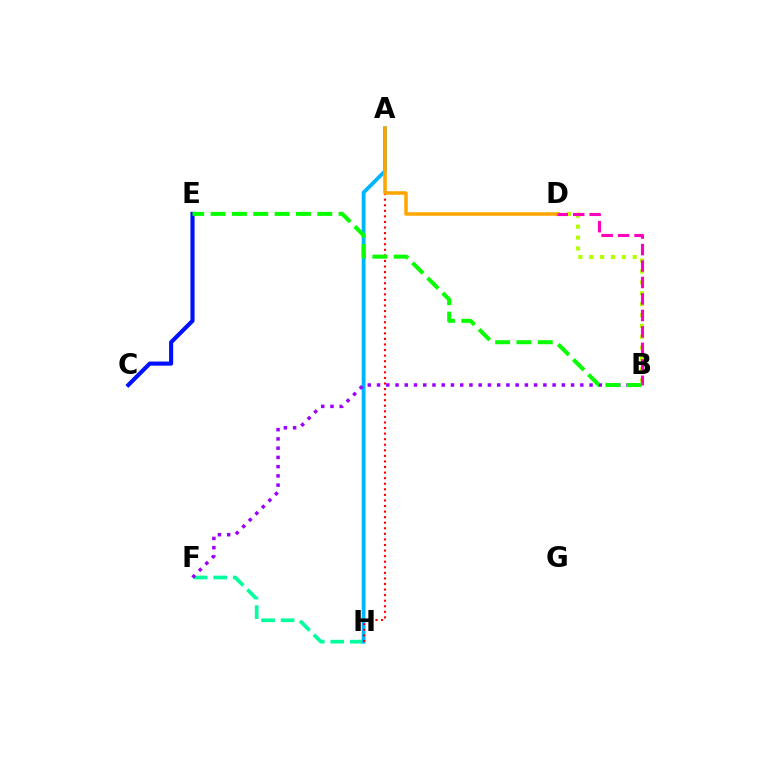{('F', 'H'): [{'color': '#00ff9d', 'line_style': 'dashed', 'thickness': 2.65}], ('A', 'H'): [{'color': '#00b5ff', 'line_style': 'solid', 'thickness': 2.73}, {'color': '#ff0000', 'line_style': 'dotted', 'thickness': 1.51}], ('C', 'E'): [{'color': '#0010ff', 'line_style': 'solid', 'thickness': 2.96}], ('B', 'D'): [{'color': '#b3ff00', 'line_style': 'dotted', 'thickness': 2.96}, {'color': '#ff00bd', 'line_style': 'dashed', 'thickness': 2.24}], ('B', 'F'): [{'color': '#9b00ff', 'line_style': 'dotted', 'thickness': 2.51}], ('B', 'E'): [{'color': '#08ff00', 'line_style': 'dashed', 'thickness': 2.9}], ('A', 'D'): [{'color': '#ffa500', 'line_style': 'solid', 'thickness': 2.53}]}